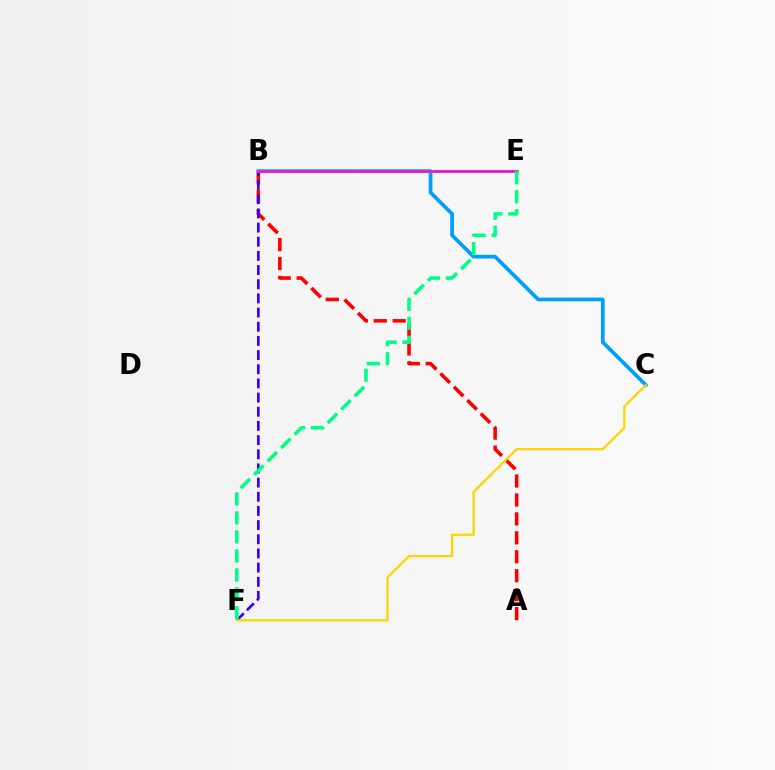{('A', 'B'): [{'color': '#ff0000', 'line_style': 'dashed', 'thickness': 2.57}], ('B', 'F'): [{'color': '#3700ff', 'line_style': 'dashed', 'thickness': 1.92}], ('B', 'C'): [{'color': '#009eff', 'line_style': 'solid', 'thickness': 2.68}], ('B', 'E'): [{'color': '#4fff00', 'line_style': 'solid', 'thickness': 2.05}, {'color': '#ff00ed', 'line_style': 'solid', 'thickness': 1.83}], ('C', 'F'): [{'color': '#ffd500', 'line_style': 'solid', 'thickness': 1.63}], ('E', 'F'): [{'color': '#00ff86', 'line_style': 'dashed', 'thickness': 2.58}]}